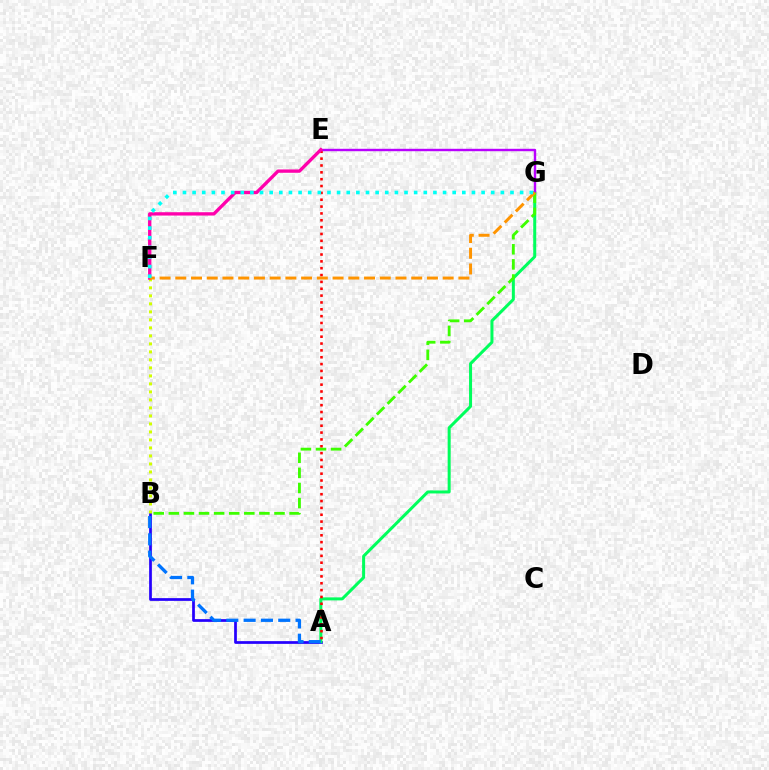{('A', 'B'): [{'color': '#2500ff', 'line_style': 'solid', 'thickness': 1.96}, {'color': '#0074ff', 'line_style': 'dashed', 'thickness': 2.35}], ('A', 'G'): [{'color': '#00ff5c', 'line_style': 'solid', 'thickness': 2.17}], ('A', 'E'): [{'color': '#ff0000', 'line_style': 'dotted', 'thickness': 1.86}], ('B', 'F'): [{'color': '#d1ff00', 'line_style': 'dotted', 'thickness': 2.17}], ('E', 'G'): [{'color': '#b900ff', 'line_style': 'solid', 'thickness': 1.74}], ('E', 'F'): [{'color': '#ff00ac', 'line_style': 'solid', 'thickness': 2.4}], ('B', 'G'): [{'color': '#3dff00', 'line_style': 'dashed', 'thickness': 2.05}], ('F', 'G'): [{'color': '#ff9400', 'line_style': 'dashed', 'thickness': 2.14}, {'color': '#00fff6', 'line_style': 'dotted', 'thickness': 2.62}]}